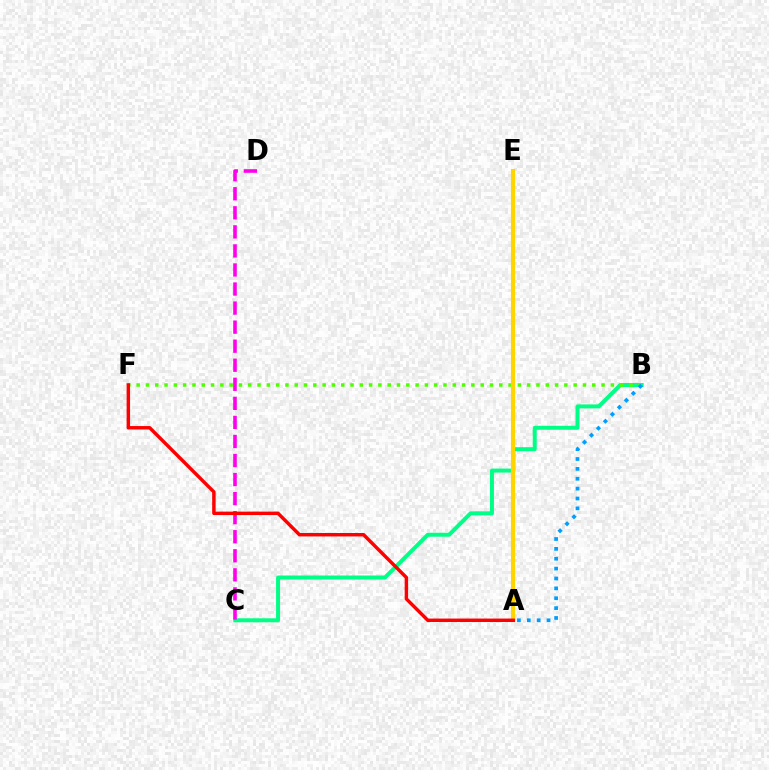{('A', 'E'): [{'color': '#3700ff', 'line_style': 'solid', 'thickness': 2.87}, {'color': '#ffd500', 'line_style': 'solid', 'thickness': 2.98}], ('B', 'C'): [{'color': '#00ff86', 'line_style': 'solid', 'thickness': 2.87}], ('B', 'F'): [{'color': '#4fff00', 'line_style': 'dotted', 'thickness': 2.53}], ('C', 'D'): [{'color': '#ff00ed', 'line_style': 'dashed', 'thickness': 2.59}], ('A', 'B'): [{'color': '#009eff', 'line_style': 'dotted', 'thickness': 2.68}], ('A', 'F'): [{'color': '#ff0000', 'line_style': 'solid', 'thickness': 2.48}]}